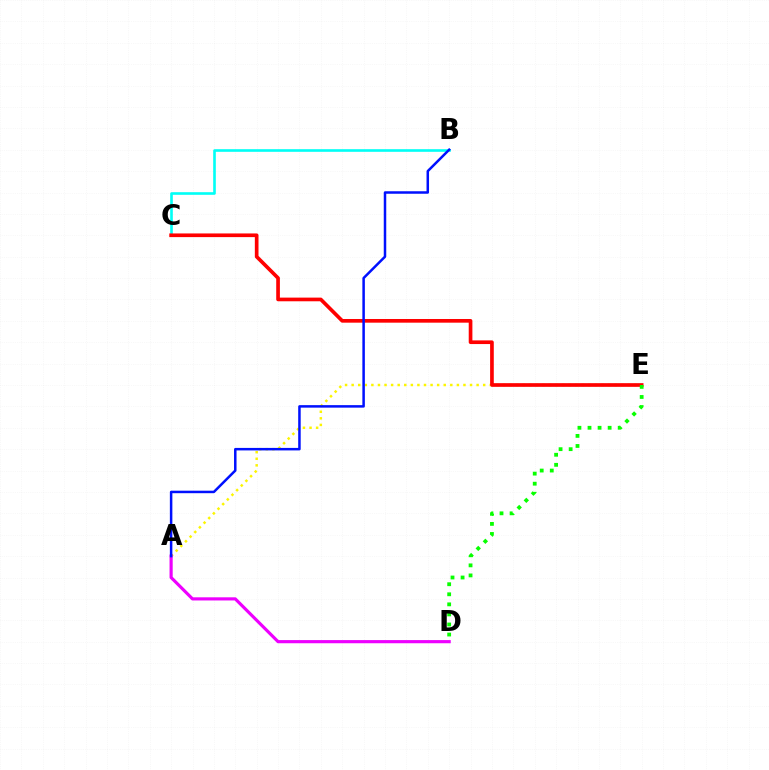{('A', 'E'): [{'color': '#fcf500', 'line_style': 'dotted', 'thickness': 1.79}], ('B', 'C'): [{'color': '#00fff6', 'line_style': 'solid', 'thickness': 1.89}], ('C', 'E'): [{'color': '#ff0000', 'line_style': 'solid', 'thickness': 2.64}], ('A', 'D'): [{'color': '#ee00ff', 'line_style': 'solid', 'thickness': 2.28}], ('A', 'B'): [{'color': '#0010ff', 'line_style': 'solid', 'thickness': 1.8}], ('D', 'E'): [{'color': '#08ff00', 'line_style': 'dotted', 'thickness': 2.73}]}